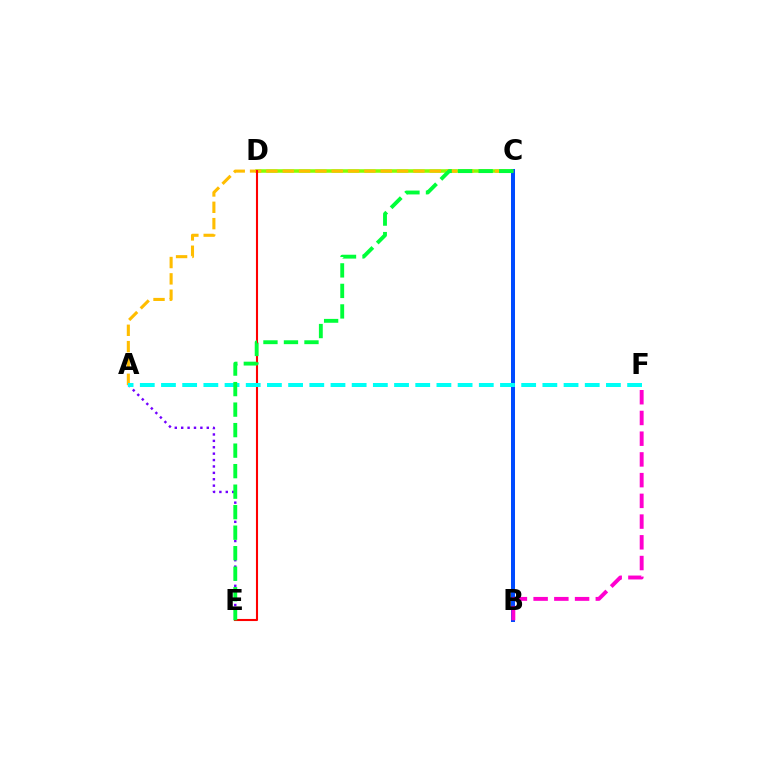{('A', 'E'): [{'color': '#7200ff', 'line_style': 'dotted', 'thickness': 1.74}], ('C', 'D'): [{'color': '#84ff00', 'line_style': 'solid', 'thickness': 2.54}], ('B', 'C'): [{'color': '#004bff', 'line_style': 'solid', 'thickness': 2.88}], ('A', 'C'): [{'color': '#ffbd00', 'line_style': 'dashed', 'thickness': 2.22}], ('D', 'E'): [{'color': '#ff0000', 'line_style': 'solid', 'thickness': 1.51}], ('A', 'F'): [{'color': '#00fff6', 'line_style': 'dashed', 'thickness': 2.88}], ('C', 'E'): [{'color': '#00ff39', 'line_style': 'dashed', 'thickness': 2.79}], ('B', 'F'): [{'color': '#ff00cf', 'line_style': 'dashed', 'thickness': 2.82}]}